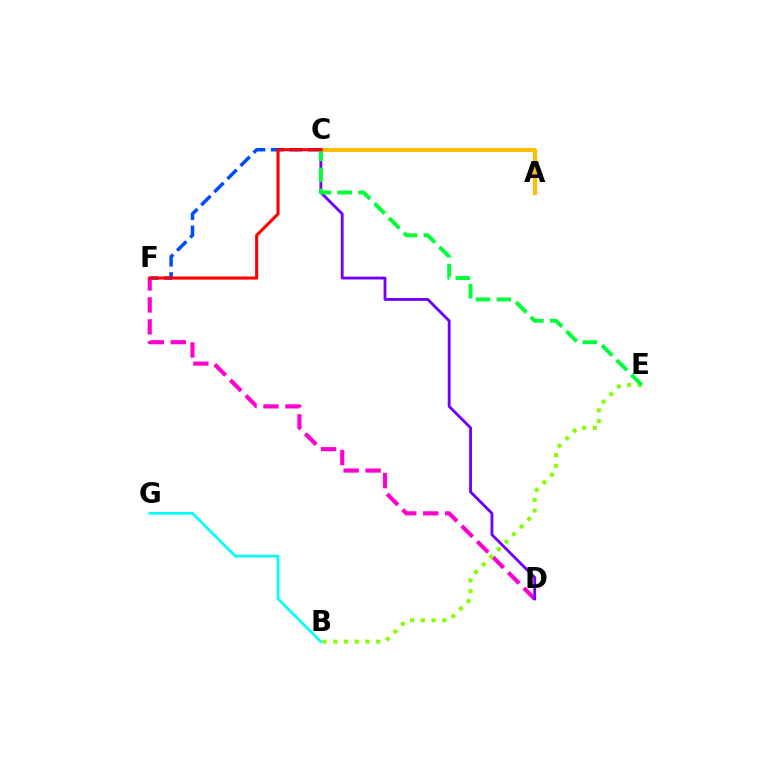{('C', 'F'): [{'color': '#004bff', 'line_style': 'dashed', 'thickness': 2.51}, {'color': '#ff0000', 'line_style': 'solid', 'thickness': 2.23}], ('A', 'C'): [{'color': '#ffbd00', 'line_style': 'solid', 'thickness': 2.98}], ('B', 'G'): [{'color': '#00fff6', 'line_style': 'solid', 'thickness': 1.95}], ('D', 'F'): [{'color': '#ff00cf', 'line_style': 'dashed', 'thickness': 2.98}], ('C', 'D'): [{'color': '#7200ff', 'line_style': 'solid', 'thickness': 2.05}], ('B', 'E'): [{'color': '#84ff00', 'line_style': 'dotted', 'thickness': 2.91}], ('C', 'E'): [{'color': '#00ff39', 'line_style': 'dashed', 'thickness': 2.82}]}